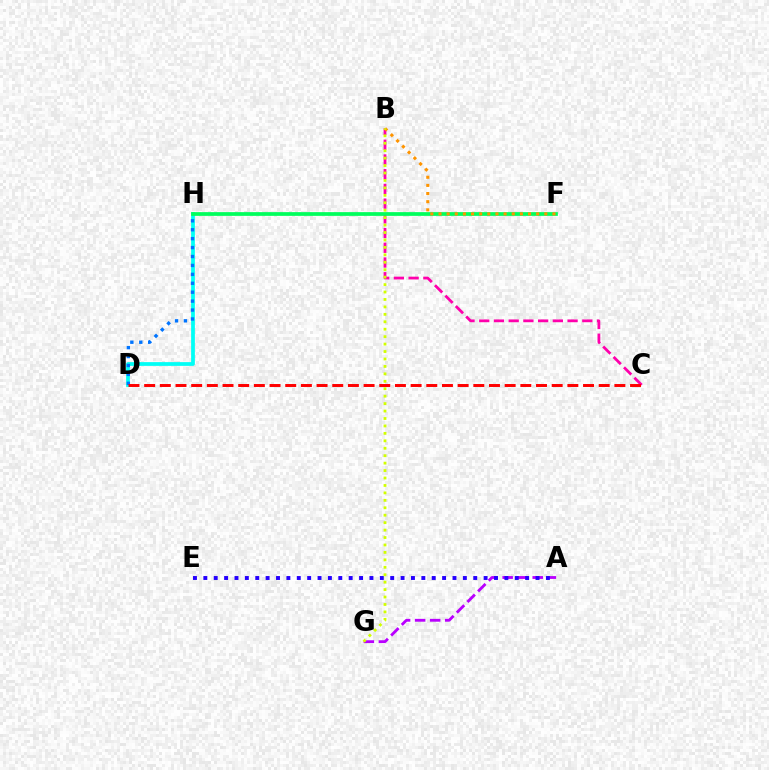{('D', 'H'): [{'color': '#00fff6', 'line_style': 'solid', 'thickness': 2.7}, {'color': '#0074ff', 'line_style': 'dotted', 'thickness': 2.42}], ('A', 'G'): [{'color': '#b900ff', 'line_style': 'dashed', 'thickness': 2.04}], ('F', 'H'): [{'color': '#3dff00', 'line_style': 'dotted', 'thickness': 1.59}, {'color': '#00ff5c', 'line_style': 'solid', 'thickness': 2.68}], ('B', 'C'): [{'color': '#ff00ac', 'line_style': 'dashed', 'thickness': 2.0}], ('A', 'E'): [{'color': '#2500ff', 'line_style': 'dotted', 'thickness': 2.82}], ('C', 'D'): [{'color': '#ff0000', 'line_style': 'dashed', 'thickness': 2.13}], ('B', 'F'): [{'color': '#ff9400', 'line_style': 'dotted', 'thickness': 2.21}], ('B', 'G'): [{'color': '#d1ff00', 'line_style': 'dotted', 'thickness': 2.02}]}